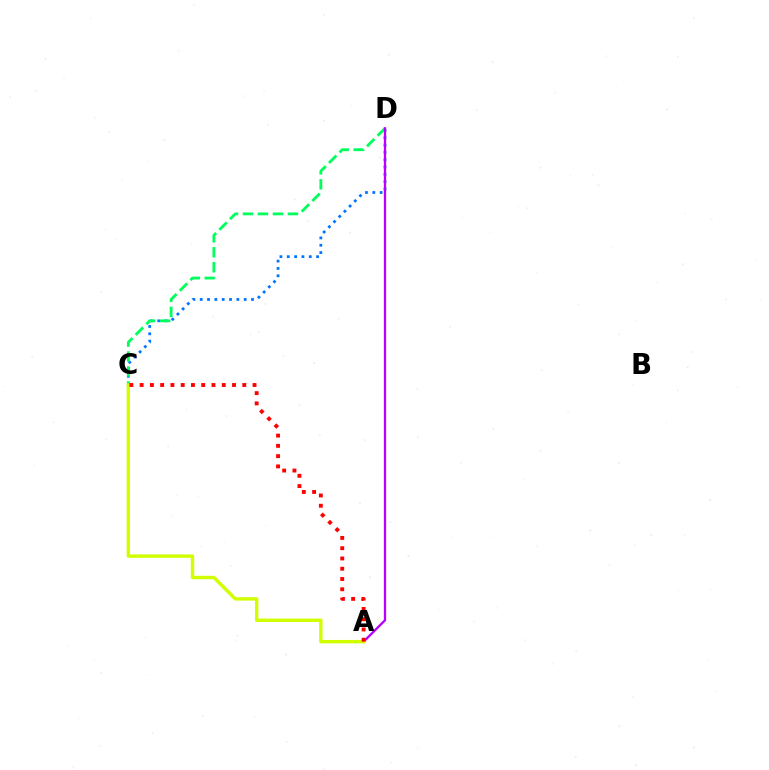{('C', 'D'): [{'color': '#0074ff', 'line_style': 'dotted', 'thickness': 1.99}, {'color': '#00ff5c', 'line_style': 'dashed', 'thickness': 2.04}], ('A', 'D'): [{'color': '#b900ff', 'line_style': 'solid', 'thickness': 1.66}], ('A', 'C'): [{'color': '#d1ff00', 'line_style': 'solid', 'thickness': 2.46}, {'color': '#ff0000', 'line_style': 'dotted', 'thickness': 2.79}]}